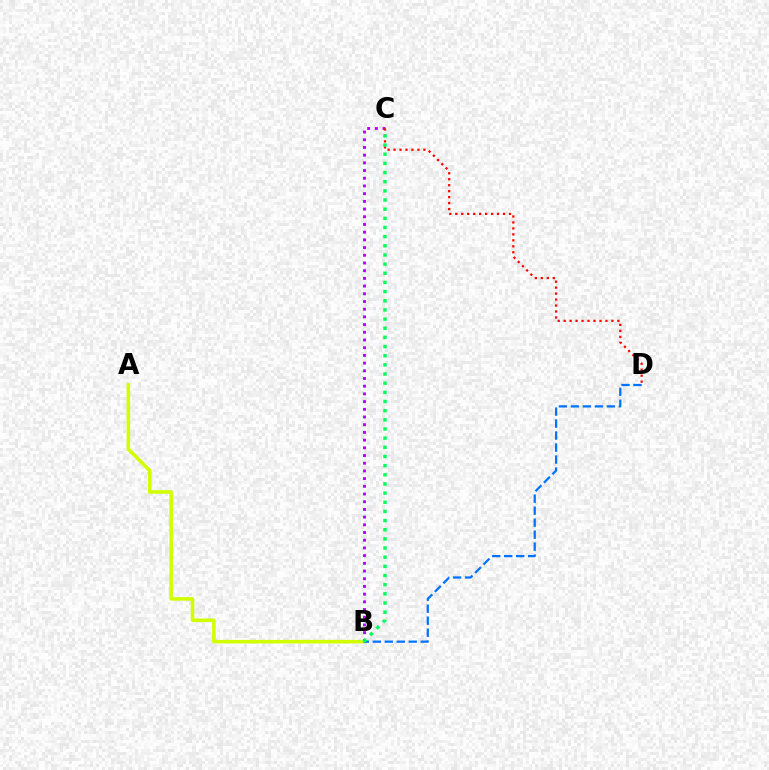{('B', 'C'): [{'color': '#b900ff', 'line_style': 'dotted', 'thickness': 2.09}, {'color': '#00ff5c', 'line_style': 'dotted', 'thickness': 2.49}], ('A', 'B'): [{'color': '#d1ff00', 'line_style': 'solid', 'thickness': 2.57}], ('C', 'D'): [{'color': '#ff0000', 'line_style': 'dotted', 'thickness': 1.62}], ('B', 'D'): [{'color': '#0074ff', 'line_style': 'dashed', 'thickness': 1.63}]}